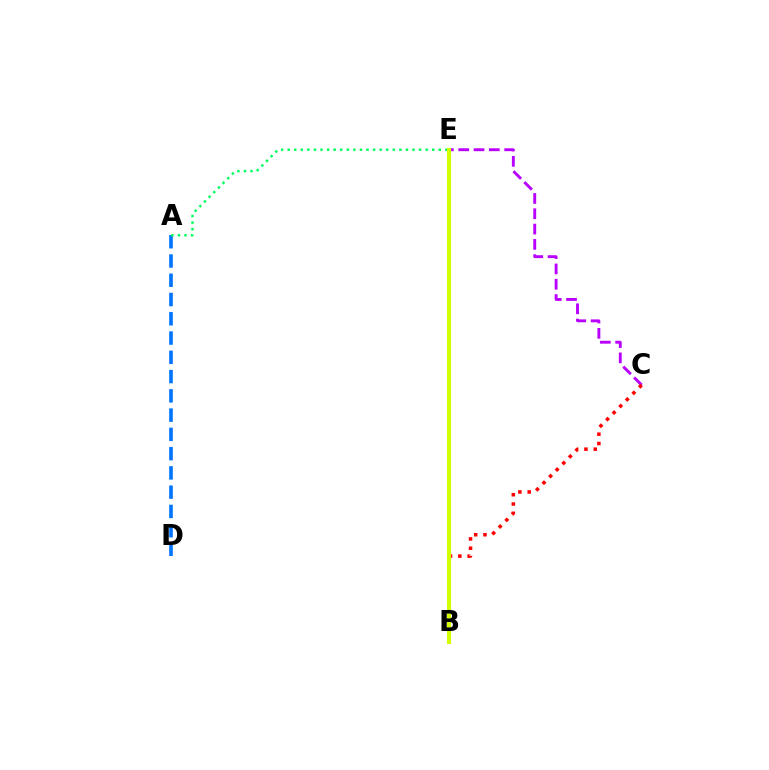{('A', 'D'): [{'color': '#0074ff', 'line_style': 'dashed', 'thickness': 2.62}], ('C', 'E'): [{'color': '#b900ff', 'line_style': 'dashed', 'thickness': 2.08}], ('B', 'C'): [{'color': '#ff0000', 'line_style': 'dotted', 'thickness': 2.53}], ('A', 'E'): [{'color': '#00ff5c', 'line_style': 'dotted', 'thickness': 1.79}], ('B', 'E'): [{'color': '#d1ff00', 'line_style': 'solid', 'thickness': 2.96}]}